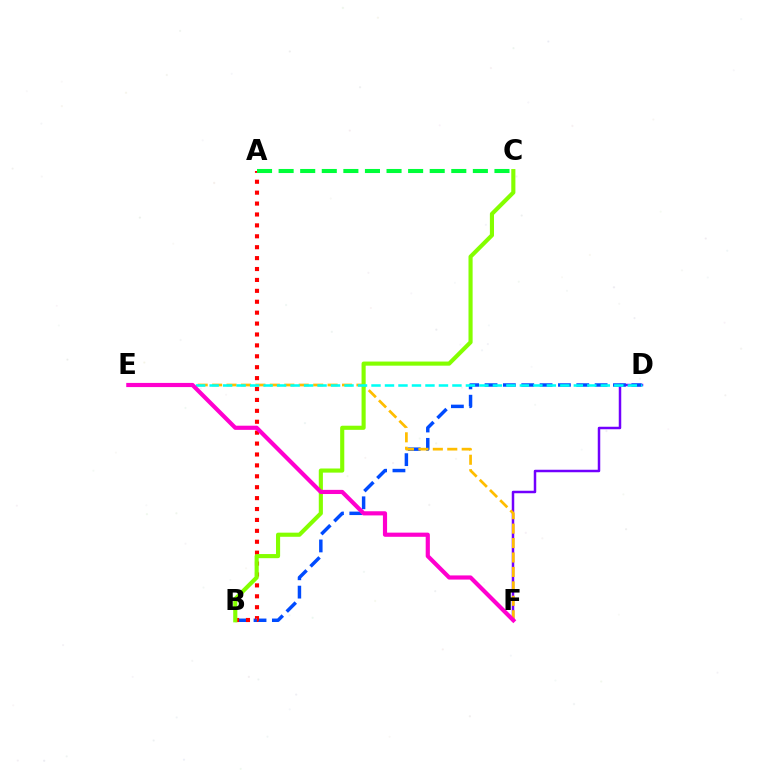{('D', 'F'): [{'color': '#7200ff', 'line_style': 'solid', 'thickness': 1.8}], ('B', 'D'): [{'color': '#004bff', 'line_style': 'dashed', 'thickness': 2.49}], ('E', 'F'): [{'color': '#ffbd00', 'line_style': 'dashed', 'thickness': 1.96}, {'color': '#ff00cf', 'line_style': 'solid', 'thickness': 3.0}], ('A', 'B'): [{'color': '#ff0000', 'line_style': 'dotted', 'thickness': 2.96}], ('B', 'C'): [{'color': '#84ff00', 'line_style': 'solid', 'thickness': 2.97}], ('D', 'E'): [{'color': '#00fff6', 'line_style': 'dashed', 'thickness': 1.83}], ('A', 'C'): [{'color': '#00ff39', 'line_style': 'dashed', 'thickness': 2.93}]}